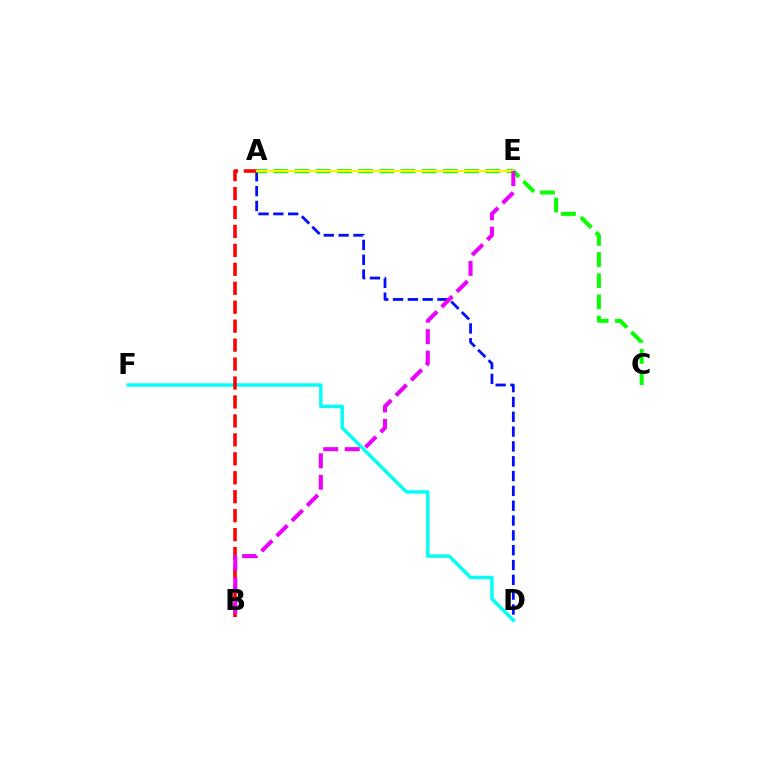{('A', 'D'): [{'color': '#0010ff', 'line_style': 'dashed', 'thickness': 2.01}], ('A', 'C'): [{'color': '#08ff00', 'line_style': 'dashed', 'thickness': 2.88}], ('D', 'F'): [{'color': '#00fff6', 'line_style': 'solid', 'thickness': 2.47}], ('A', 'B'): [{'color': '#ff0000', 'line_style': 'dashed', 'thickness': 2.57}], ('A', 'E'): [{'color': '#fcf500', 'line_style': 'solid', 'thickness': 1.54}], ('B', 'E'): [{'color': '#ee00ff', 'line_style': 'dashed', 'thickness': 2.92}]}